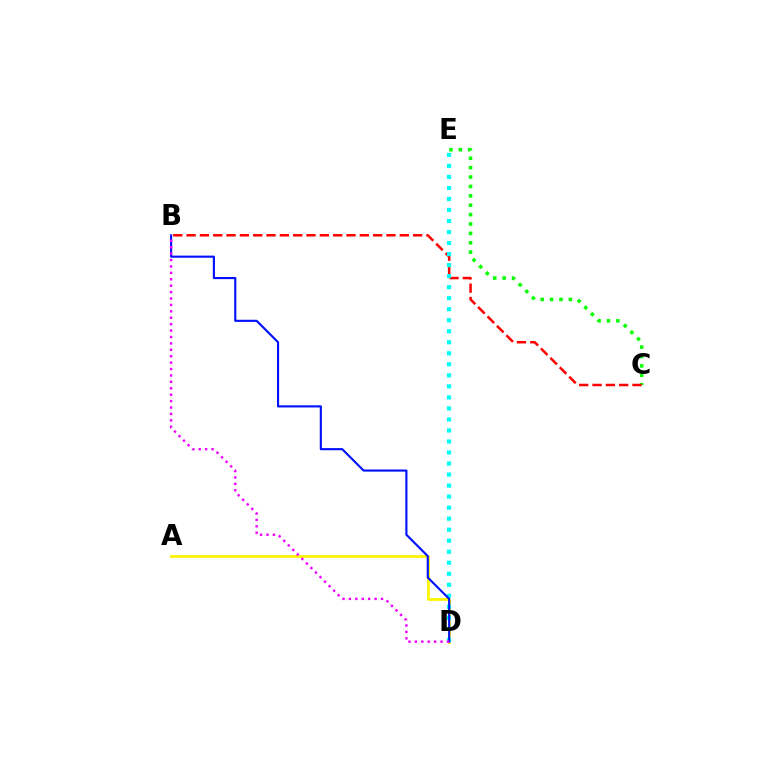{('A', 'D'): [{'color': '#fcf500', 'line_style': 'solid', 'thickness': 2.01}], ('C', 'E'): [{'color': '#08ff00', 'line_style': 'dotted', 'thickness': 2.55}], ('B', 'C'): [{'color': '#ff0000', 'line_style': 'dashed', 'thickness': 1.81}], ('D', 'E'): [{'color': '#00fff6', 'line_style': 'dotted', 'thickness': 3.0}], ('B', 'D'): [{'color': '#0010ff', 'line_style': 'solid', 'thickness': 1.53}, {'color': '#ee00ff', 'line_style': 'dotted', 'thickness': 1.74}]}